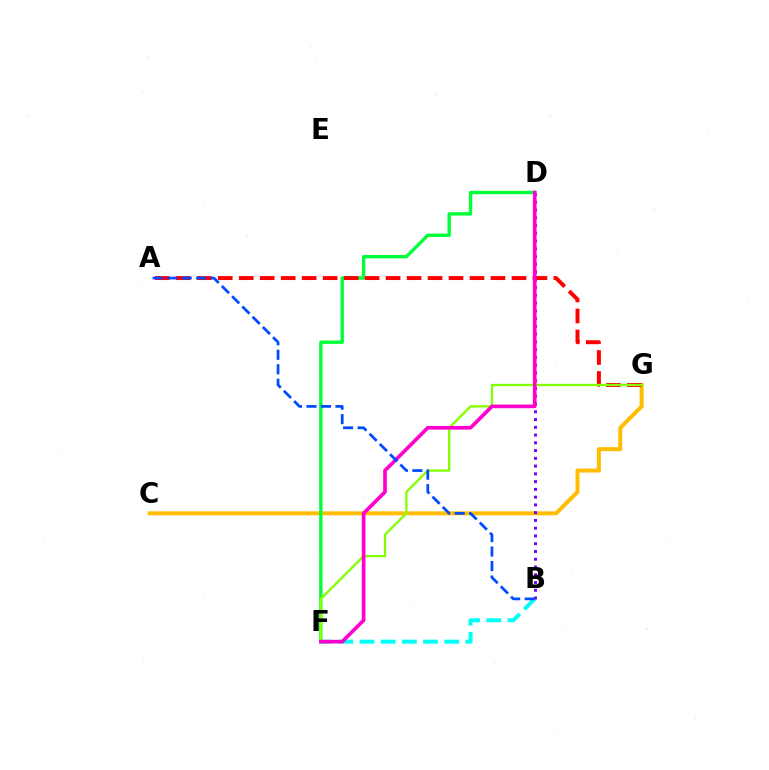{('B', 'F'): [{'color': '#00fff6', 'line_style': 'dashed', 'thickness': 2.88}], ('C', 'G'): [{'color': '#ffbd00', 'line_style': 'solid', 'thickness': 2.88}], ('D', 'F'): [{'color': '#00ff39', 'line_style': 'solid', 'thickness': 2.42}, {'color': '#ff00cf', 'line_style': 'solid', 'thickness': 2.63}], ('A', 'G'): [{'color': '#ff0000', 'line_style': 'dashed', 'thickness': 2.85}], ('F', 'G'): [{'color': '#84ff00', 'line_style': 'solid', 'thickness': 1.68}], ('B', 'D'): [{'color': '#7200ff', 'line_style': 'dotted', 'thickness': 2.11}], ('A', 'B'): [{'color': '#004bff', 'line_style': 'dashed', 'thickness': 1.97}]}